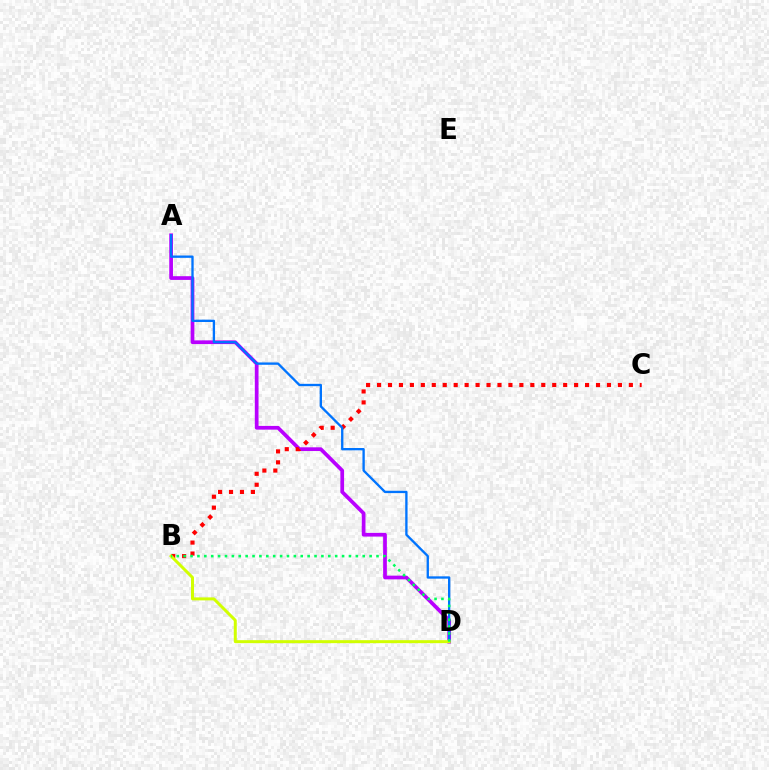{('A', 'D'): [{'color': '#b900ff', 'line_style': 'solid', 'thickness': 2.68}, {'color': '#0074ff', 'line_style': 'solid', 'thickness': 1.68}], ('B', 'C'): [{'color': '#ff0000', 'line_style': 'dotted', 'thickness': 2.97}], ('B', 'D'): [{'color': '#d1ff00', 'line_style': 'solid', 'thickness': 2.15}, {'color': '#00ff5c', 'line_style': 'dotted', 'thickness': 1.87}]}